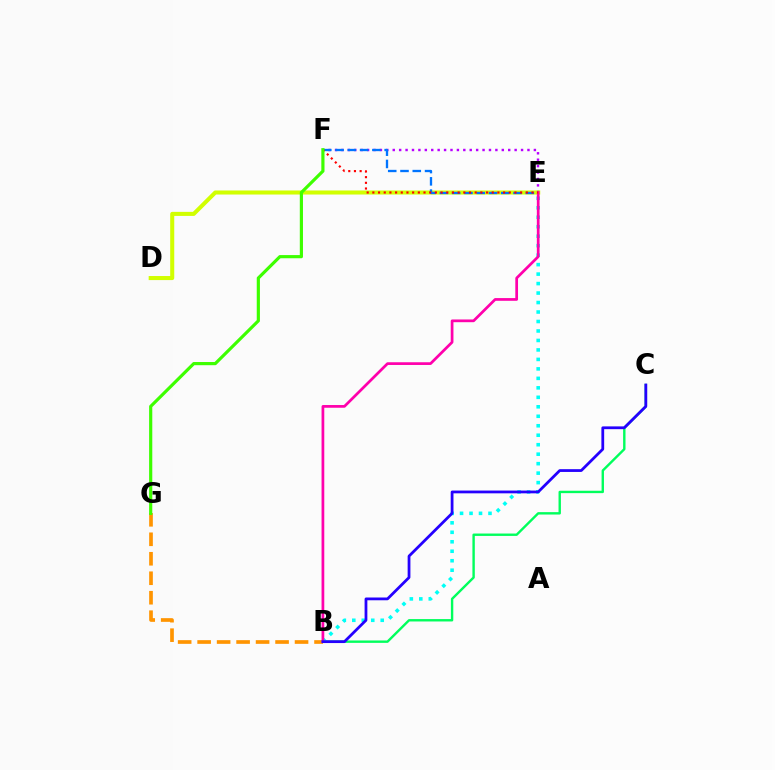{('B', 'C'): [{'color': '#00ff5c', 'line_style': 'solid', 'thickness': 1.72}, {'color': '#2500ff', 'line_style': 'solid', 'thickness': 2.0}], ('E', 'F'): [{'color': '#b900ff', 'line_style': 'dotted', 'thickness': 1.74}, {'color': '#0074ff', 'line_style': 'dashed', 'thickness': 1.67}, {'color': '#ff0000', 'line_style': 'dotted', 'thickness': 1.54}], ('D', 'E'): [{'color': '#d1ff00', 'line_style': 'solid', 'thickness': 2.92}], ('B', 'E'): [{'color': '#00fff6', 'line_style': 'dotted', 'thickness': 2.58}, {'color': '#ff00ac', 'line_style': 'solid', 'thickness': 1.96}], ('B', 'G'): [{'color': '#ff9400', 'line_style': 'dashed', 'thickness': 2.65}], ('F', 'G'): [{'color': '#3dff00', 'line_style': 'solid', 'thickness': 2.29}]}